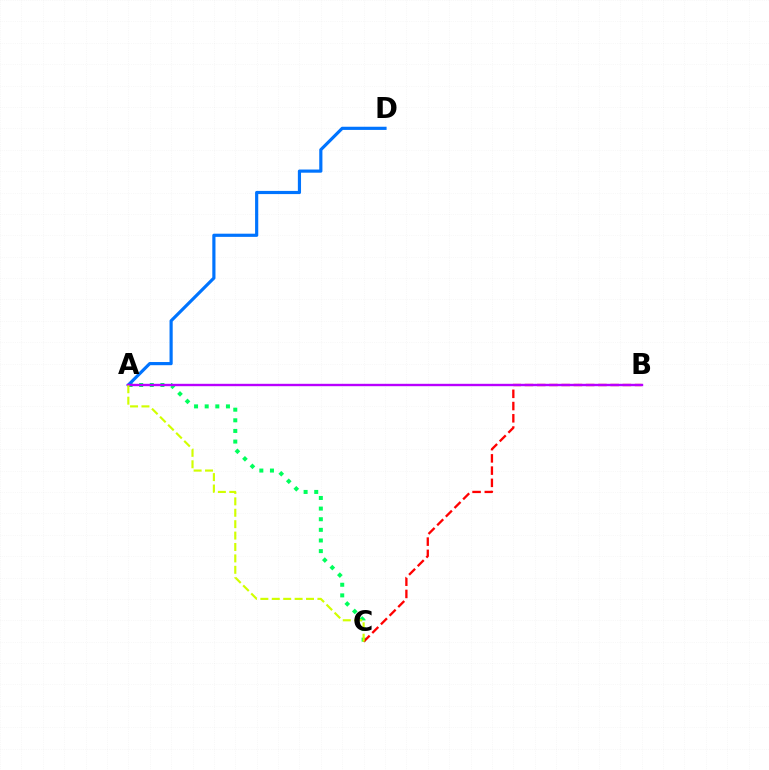{('A', 'C'): [{'color': '#00ff5c', 'line_style': 'dotted', 'thickness': 2.89}, {'color': '#d1ff00', 'line_style': 'dashed', 'thickness': 1.55}], ('A', 'D'): [{'color': '#0074ff', 'line_style': 'solid', 'thickness': 2.28}], ('B', 'C'): [{'color': '#ff0000', 'line_style': 'dashed', 'thickness': 1.66}], ('A', 'B'): [{'color': '#b900ff', 'line_style': 'solid', 'thickness': 1.72}]}